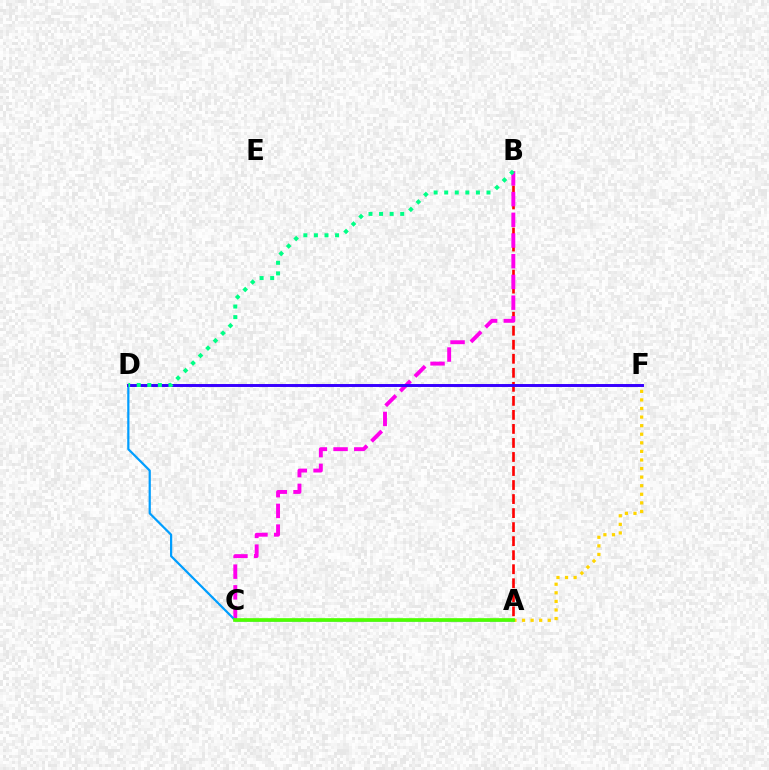{('A', 'B'): [{'color': '#ff0000', 'line_style': 'dashed', 'thickness': 1.91}], ('B', 'C'): [{'color': '#ff00ed', 'line_style': 'dashed', 'thickness': 2.81}], ('A', 'F'): [{'color': '#ffd500', 'line_style': 'dotted', 'thickness': 2.33}], ('A', 'D'): [{'color': '#009eff', 'line_style': 'solid', 'thickness': 1.6}], ('A', 'C'): [{'color': '#4fff00', 'line_style': 'solid', 'thickness': 2.64}], ('D', 'F'): [{'color': '#3700ff', 'line_style': 'solid', 'thickness': 2.12}], ('B', 'D'): [{'color': '#00ff86', 'line_style': 'dotted', 'thickness': 2.87}]}